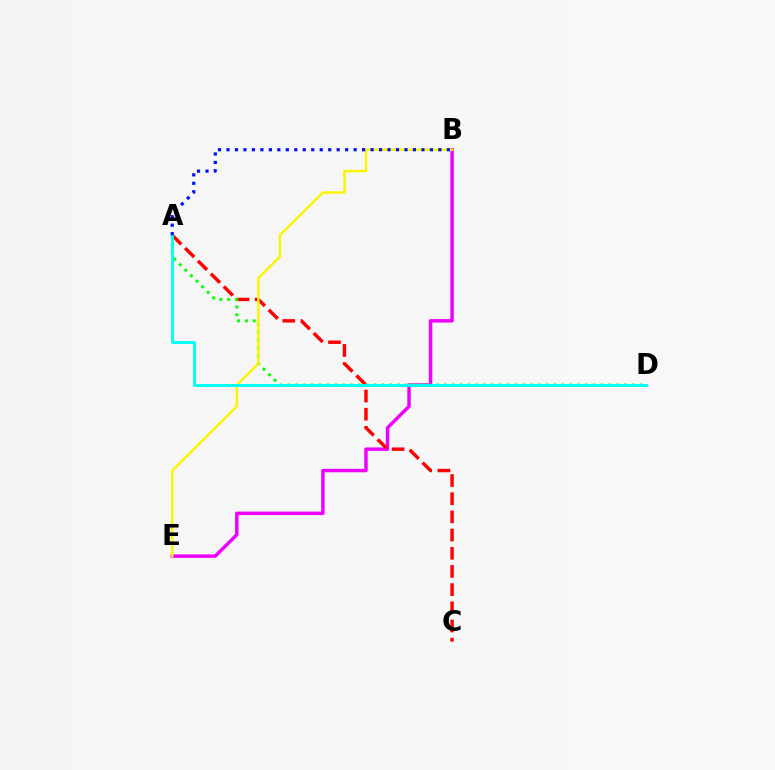{('B', 'E'): [{'color': '#ee00ff', 'line_style': 'solid', 'thickness': 2.48}, {'color': '#fcf500', 'line_style': 'solid', 'thickness': 1.76}], ('A', 'C'): [{'color': '#ff0000', 'line_style': 'dashed', 'thickness': 2.47}], ('A', 'D'): [{'color': '#08ff00', 'line_style': 'dotted', 'thickness': 2.13}, {'color': '#00fff6', 'line_style': 'solid', 'thickness': 2.06}], ('A', 'B'): [{'color': '#0010ff', 'line_style': 'dotted', 'thickness': 2.3}]}